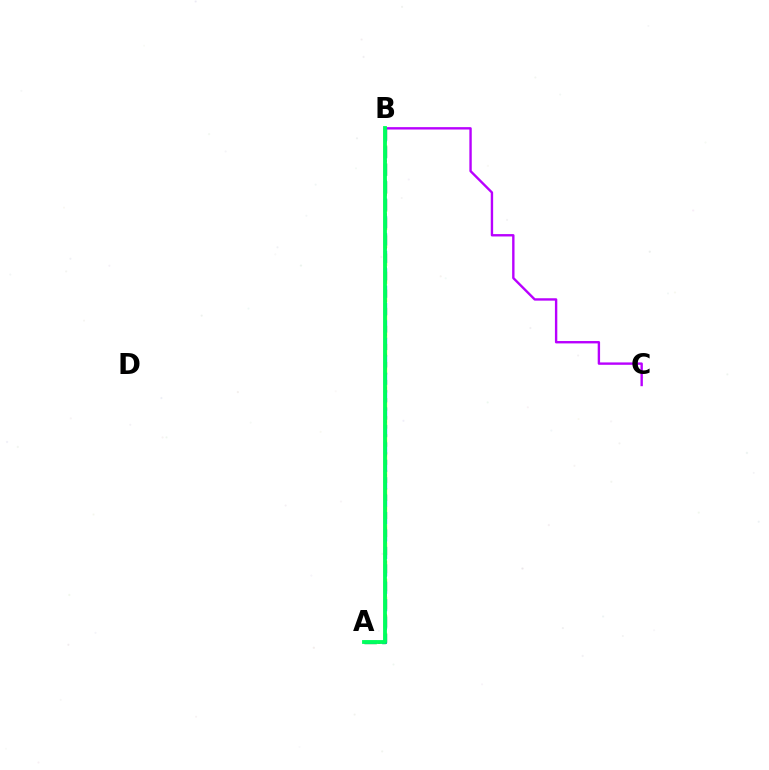{('A', 'B'): [{'color': '#d1ff00', 'line_style': 'dashed', 'thickness': 2.45}, {'color': '#ff0000', 'line_style': 'dotted', 'thickness': 1.82}, {'color': '#0074ff', 'line_style': 'dashed', 'thickness': 2.37}, {'color': '#00ff5c', 'line_style': 'solid', 'thickness': 2.76}], ('B', 'C'): [{'color': '#b900ff', 'line_style': 'solid', 'thickness': 1.72}]}